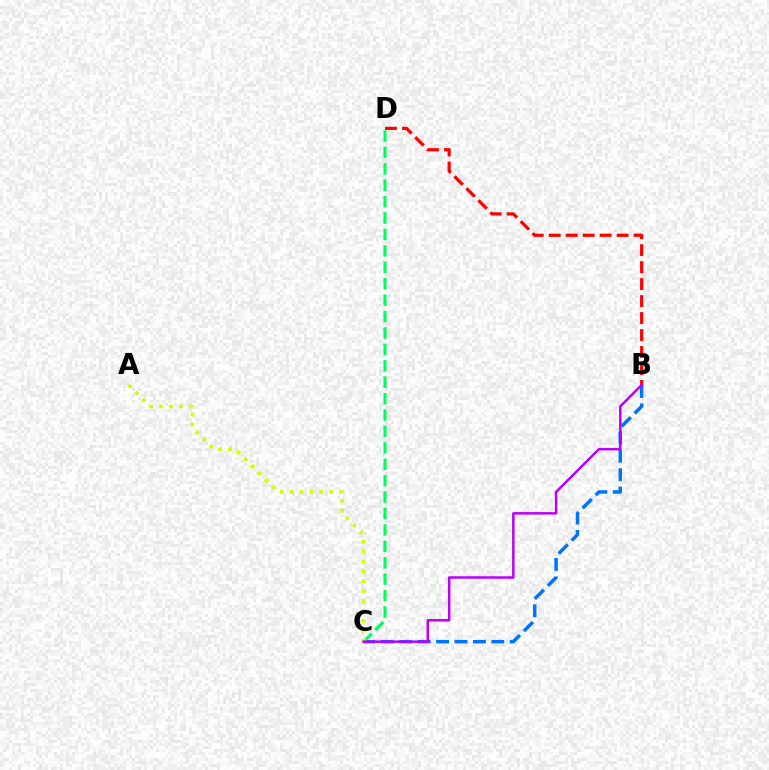{('B', 'D'): [{'color': '#ff0000', 'line_style': 'dashed', 'thickness': 2.31}], ('B', 'C'): [{'color': '#0074ff', 'line_style': 'dashed', 'thickness': 2.5}, {'color': '#b900ff', 'line_style': 'solid', 'thickness': 1.8}], ('C', 'D'): [{'color': '#00ff5c', 'line_style': 'dashed', 'thickness': 2.23}], ('A', 'C'): [{'color': '#d1ff00', 'line_style': 'dotted', 'thickness': 2.69}]}